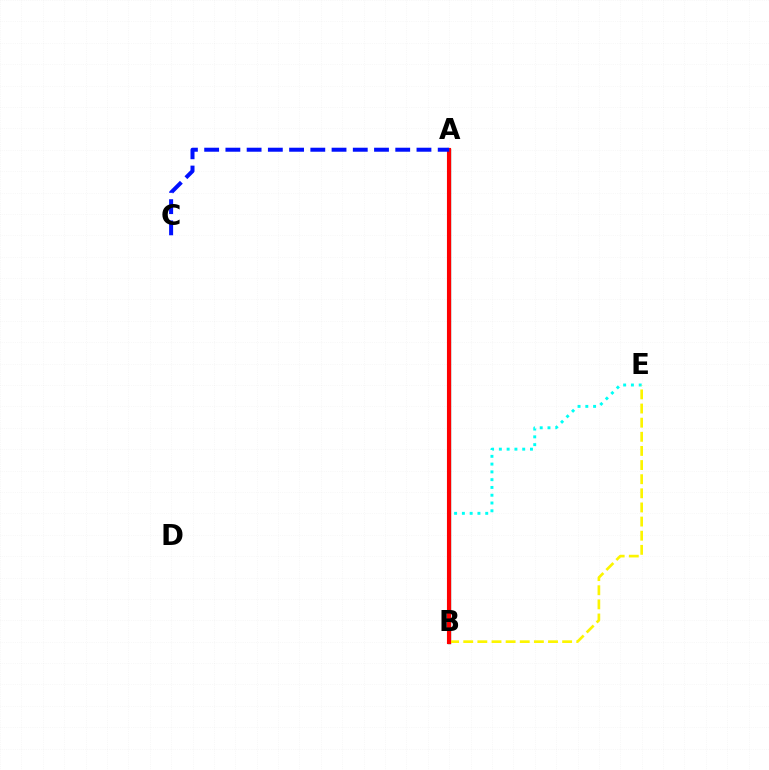{('A', 'B'): [{'color': '#08ff00', 'line_style': 'solid', 'thickness': 2.38}, {'color': '#ee00ff', 'line_style': 'solid', 'thickness': 2.34}, {'color': '#ff0000', 'line_style': 'solid', 'thickness': 2.95}], ('B', 'E'): [{'color': '#00fff6', 'line_style': 'dotted', 'thickness': 2.11}, {'color': '#fcf500', 'line_style': 'dashed', 'thickness': 1.92}], ('A', 'C'): [{'color': '#0010ff', 'line_style': 'dashed', 'thickness': 2.88}]}